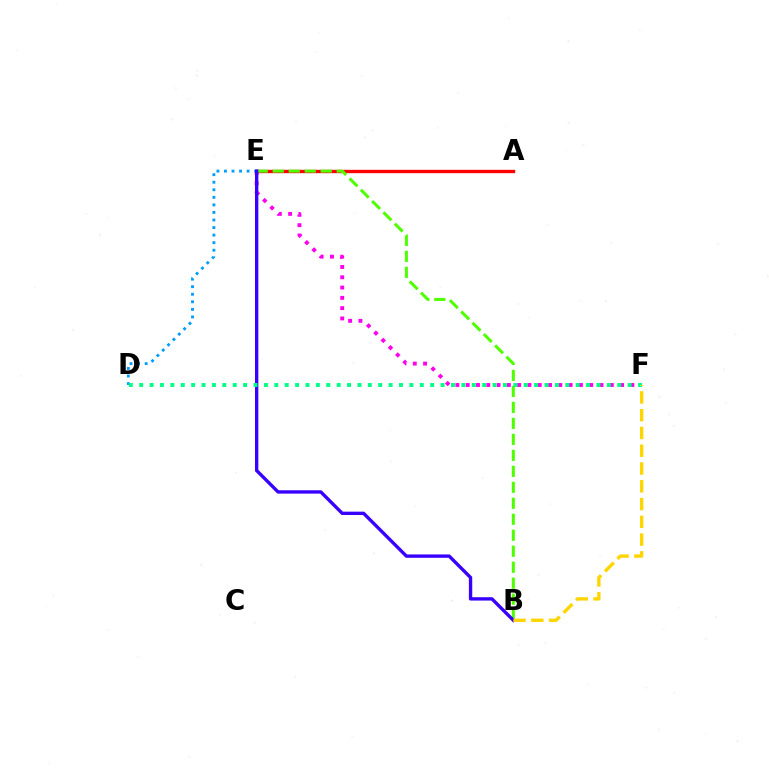{('A', 'E'): [{'color': '#ff0000', 'line_style': 'solid', 'thickness': 2.41}], ('E', 'F'): [{'color': '#ff00ed', 'line_style': 'dotted', 'thickness': 2.8}], ('B', 'E'): [{'color': '#4fff00', 'line_style': 'dashed', 'thickness': 2.17}, {'color': '#3700ff', 'line_style': 'solid', 'thickness': 2.42}], ('D', 'E'): [{'color': '#009eff', 'line_style': 'dotted', 'thickness': 2.05}], ('D', 'F'): [{'color': '#00ff86', 'line_style': 'dotted', 'thickness': 2.82}], ('B', 'F'): [{'color': '#ffd500', 'line_style': 'dashed', 'thickness': 2.41}]}